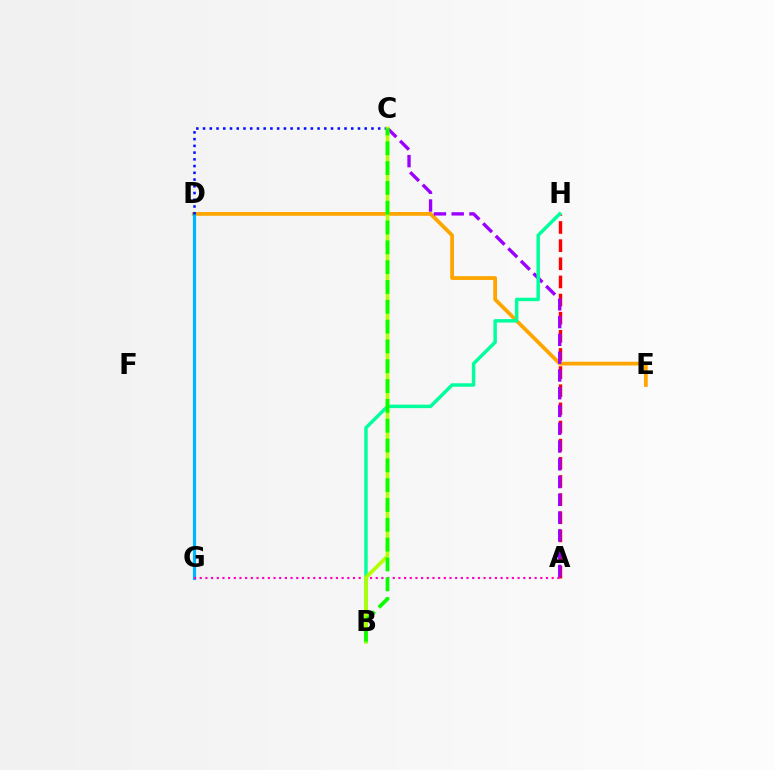{('D', 'E'): [{'color': '#ffa500', 'line_style': 'solid', 'thickness': 2.72}], ('A', 'H'): [{'color': '#ff0000', 'line_style': 'dashed', 'thickness': 2.46}], ('D', 'G'): [{'color': '#00b5ff', 'line_style': 'solid', 'thickness': 2.31}], ('A', 'C'): [{'color': '#9b00ff', 'line_style': 'dashed', 'thickness': 2.41}], ('A', 'G'): [{'color': '#ff00bd', 'line_style': 'dotted', 'thickness': 1.54}], ('B', 'H'): [{'color': '#00ff9d', 'line_style': 'solid', 'thickness': 2.5}], ('C', 'D'): [{'color': '#0010ff', 'line_style': 'dotted', 'thickness': 1.83}], ('B', 'C'): [{'color': '#b3ff00', 'line_style': 'solid', 'thickness': 2.63}, {'color': '#08ff00', 'line_style': 'dashed', 'thickness': 2.69}]}